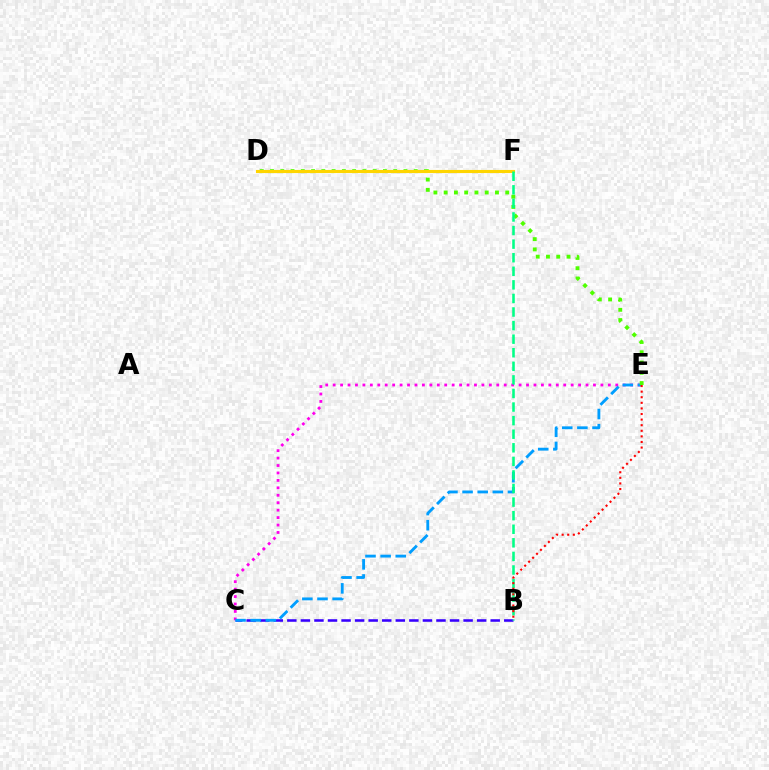{('B', 'C'): [{'color': '#3700ff', 'line_style': 'dashed', 'thickness': 1.84}], ('C', 'E'): [{'color': '#ff00ed', 'line_style': 'dotted', 'thickness': 2.02}, {'color': '#009eff', 'line_style': 'dashed', 'thickness': 2.06}], ('D', 'E'): [{'color': '#4fff00', 'line_style': 'dotted', 'thickness': 2.79}], ('D', 'F'): [{'color': '#ffd500', 'line_style': 'solid', 'thickness': 2.24}], ('B', 'F'): [{'color': '#00ff86', 'line_style': 'dashed', 'thickness': 1.84}], ('B', 'E'): [{'color': '#ff0000', 'line_style': 'dotted', 'thickness': 1.52}]}